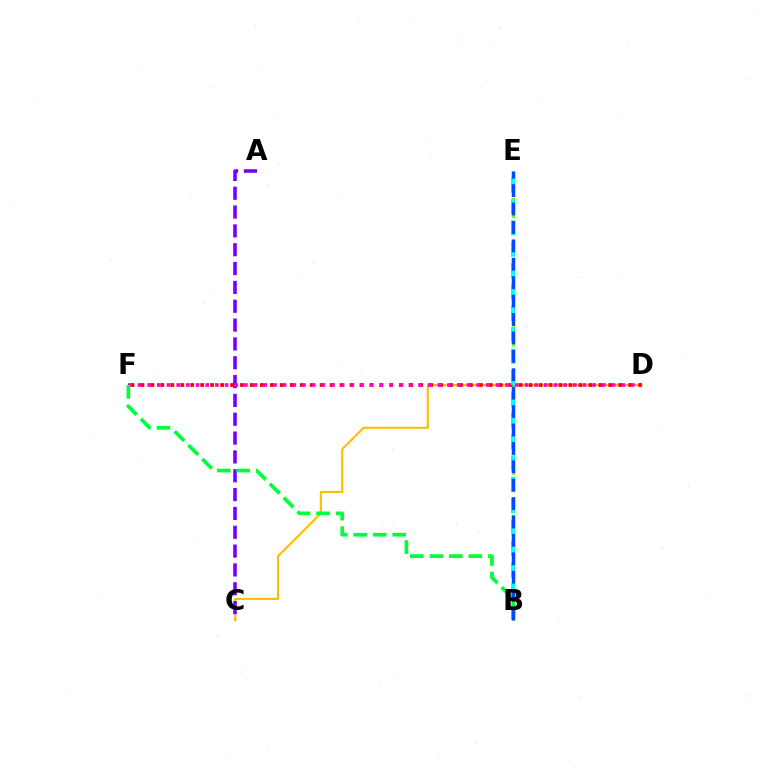{('C', 'D'): [{'color': '#ffbd00', 'line_style': 'solid', 'thickness': 1.51}], ('D', 'F'): [{'color': '#ff0000', 'line_style': 'dotted', 'thickness': 2.7}, {'color': '#ff00cf', 'line_style': 'dotted', 'thickness': 2.63}], ('A', 'C'): [{'color': '#7200ff', 'line_style': 'dashed', 'thickness': 2.56}], ('B', 'E'): [{'color': '#84ff00', 'line_style': 'dotted', 'thickness': 2.33}, {'color': '#00fff6', 'line_style': 'dashed', 'thickness': 2.9}, {'color': '#004bff', 'line_style': 'dashed', 'thickness': 2.5}], ('B', 'F'): [{'color': '#00ff39', 'line_style': 'dashed', 'thickness': 2.65}]}